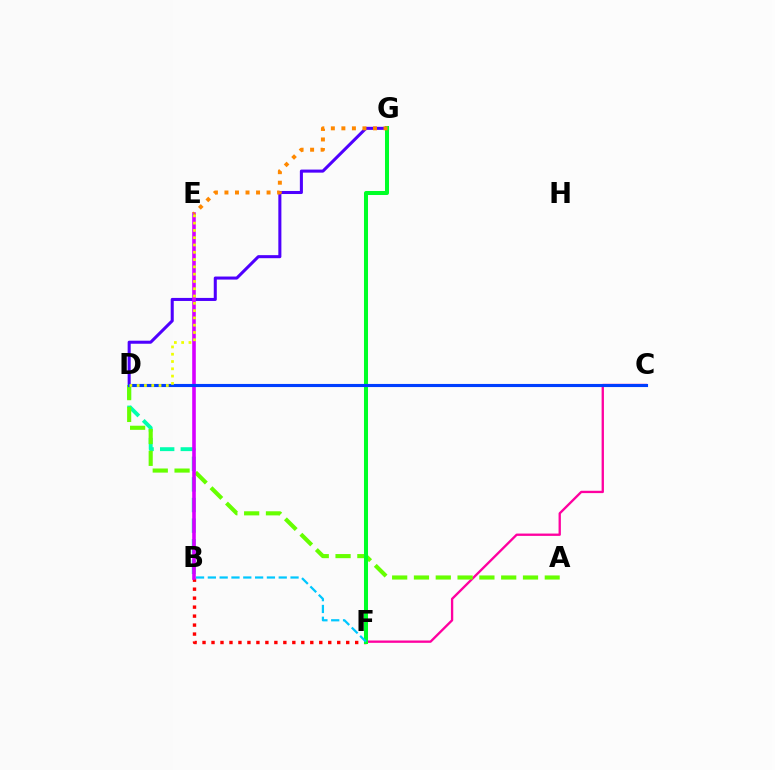{('B', 'F'): [{'color': '#ff0000', 'line_style': 'dotted', 'thickness': 2.44}, {'color': '#00c7ff', 'line_style': 'dashed', 'thickness': 1.6}], ('D', 'G'): [{'color': '#4f00ff', 'line_style': 'solid', 'thickness': 2.19}], ('B', 'D'): [{'color': '#00ffaf', 'line_style': 'dashed', 'thickness': 2.8}], ('C', 'F'): [{'color': '#ff00a0', 'line_style': 'solid', 'thickness': 1.68}], ('A', 'D'): [{'color': '#66ff00', 'line_style': 'dashed', 'thickness': 2.96}], ('B', 'E'): [{'color': '#d600ff', 'line_style': 'solid', 'thickness': 2.59}], ('F', 'G'): [{'color': '#00ff27', 'line_style': 'solid', 'thickness': 2.89}], ('C', 'D'): [{'color': '#003fff', 'line_style': 'solid', 'thickness': 2.24}], ('E', 'G'): [{'color': '#ff8800', 'line_style': 'dotted', 'thickness': 2.86}], ('D', 'E'): [{'color': '#eeff00', 'line_style': 'dotted', 'thickness': 1.98}]}